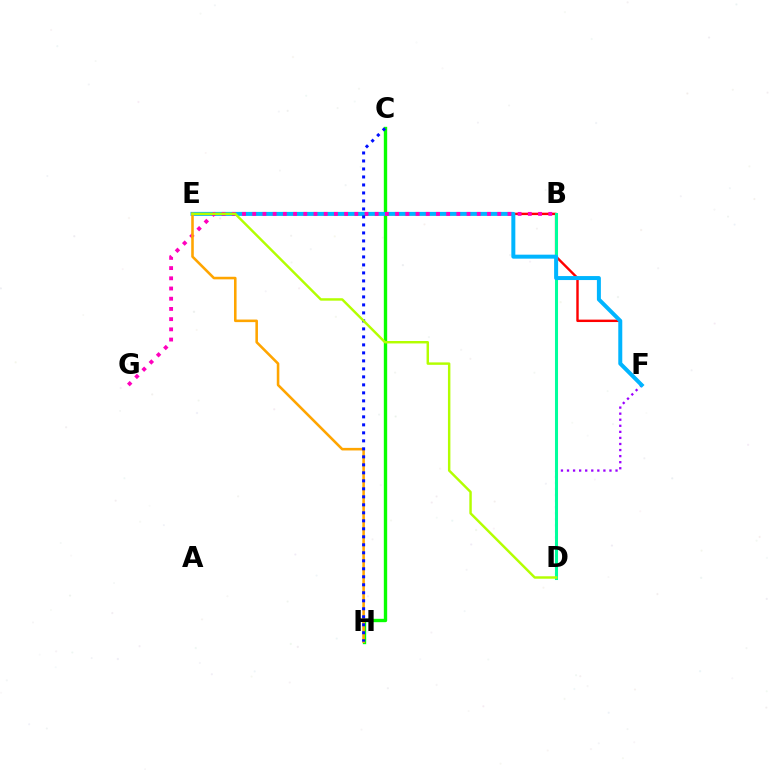{('D', 'F'): [{'color': '#9b00ff', 'line_style': 'dotted', 'thickness': 1.65}], ('E', 'F'): [{'color': '#ff0000', 'line_style': 'solid', 'thickness': 1.74}, {'color': '#00b5ff', 'line_style': 'solid', 'thickness': 2.87}], ('B', 'D'): [{'color': '#00ff9d', 'line_style': 'solid', 'thickness': 2.19}], ('C', 'H'): [{'color': '#08ff00', 'line_style': 'solid', 'thickness': 2.42}, {'color': '#0010ff', 'line_style': 'dotted', 'thickness': 2.17}], ('B', 'G'): [{'color': '#ff00bd', 'line_style': 'dotted', 'thickness': 2.77}], ('E', 'H'): [{'color': '#ffa500', 'line_style': 'solid', 'thickness': 1.85}], ('D', 'E'): [{'color': '#b3ff00', 'line_style': 'solid', 'thickness': 1.76}]}